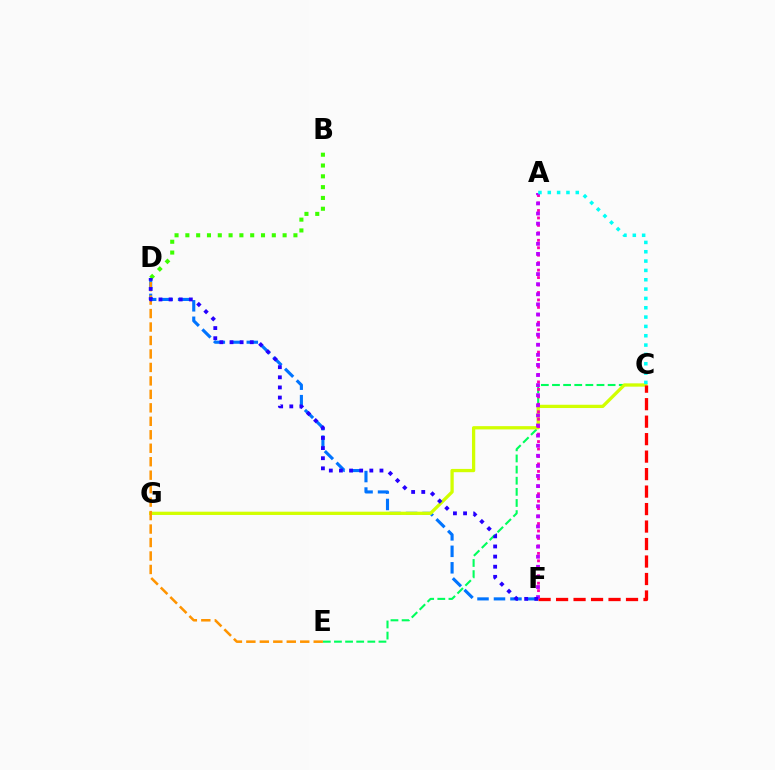{('D', 'F'): [{'color': '#0074ff', 'line_style': 'dashed', 'thickness': 2.24}, {'color': '#2500ff', 'line_style': 'dotted', 'thickness': 2.75}], ('C', 'E'): [{'color': '#00ff5c', 'line_style': 'dashed', 'thickness': 1.51}], ('C', 'G'): [{'color': '#d1ff00', 'line_style': 'solid', 'thickness': 2.36}], ('A', 'F'): [{'color': '#ff00ac', 'line_style': 'dotted', 'thickness': 2.03}, {'color': '#b900ff', 'line_style': 'dotted', 'thickness': 2.74}], ('D', 'E'): [{'color': '#ff9400', 'line_style': 'dashed', 'thickness': 1.83}], ('C', 'F'): [{'color': '#ff0000', 'line_style': 'dashed', 'thickness': 2.38}], ('B', 'D'): [{'color': '#3dff00', 'line_style': 'dotted', 'thickness': 2.94}], ('A', 'C'): [{'color': '#00fff6', 'line_style': 'dotted', 'thickness': 2.54}]}